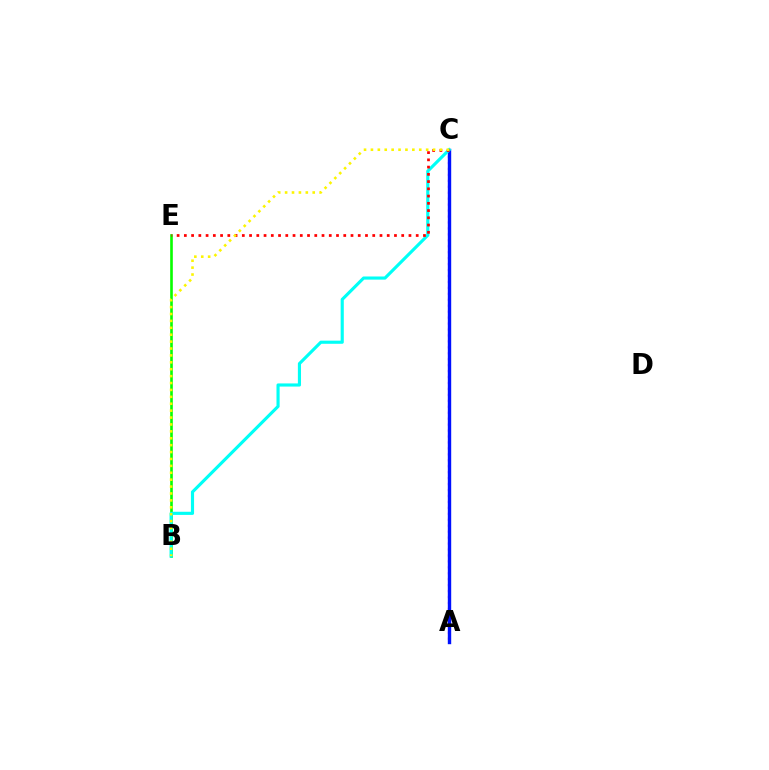{('A', 'C'): [{'color': '#ee00ff', 'line_style': 'dotted', 'thickness': 1.62}, {'color': '#0010ff', 'line_style': 'solid', 'thickness': 2.44}], ('B', 'E'): [{'color': '#08ff00', 'line_style': 'solid', 'thickness': 1.9}], ('B', 'C'): [{'color': '#00fff6', 'line_style': 'solid', 'thickness': 2.26}, {'color': '#fcf500', 'line_style': 'dotted', 'thickness': 1.88}], ('C', 'E'): [{'color': '#ff0000', 'line_style': 'dotted', 'thickness': 1.97}]}